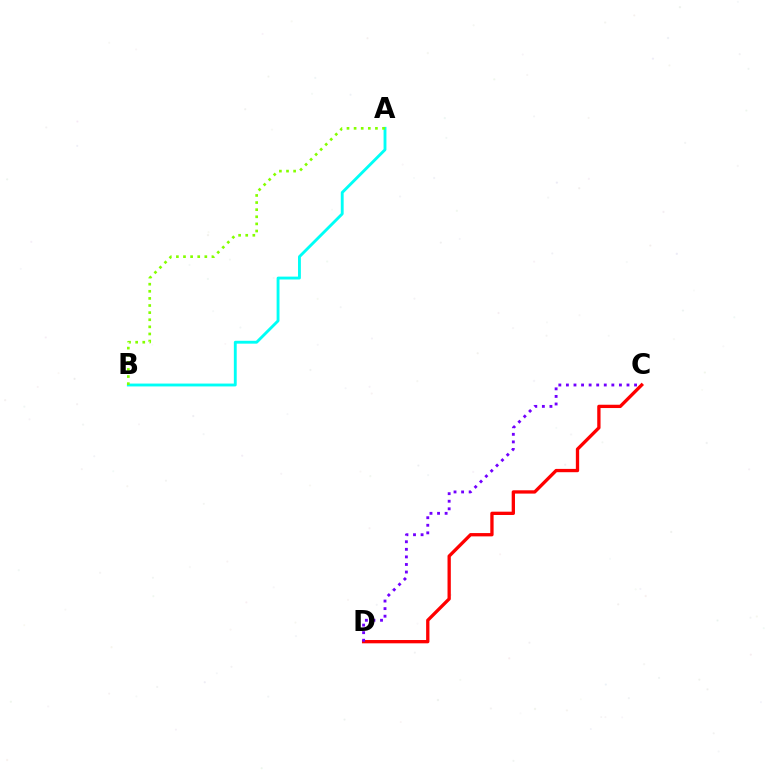{('C', 'D'): [{'color': '#ff0000', 'line_style': 'solid', 'thickness': 2.38}, {'color': '#7200ff', 'line_style': 'dotted', 'thickness': 2.06}], ('A', 'B'): [{'color': '#00fff6', 'line_style': 'solid', 'thickness': 2.07}, {'color': '#84ff00', 'line_style': 'dotted', 'thickness': 1.93}]}